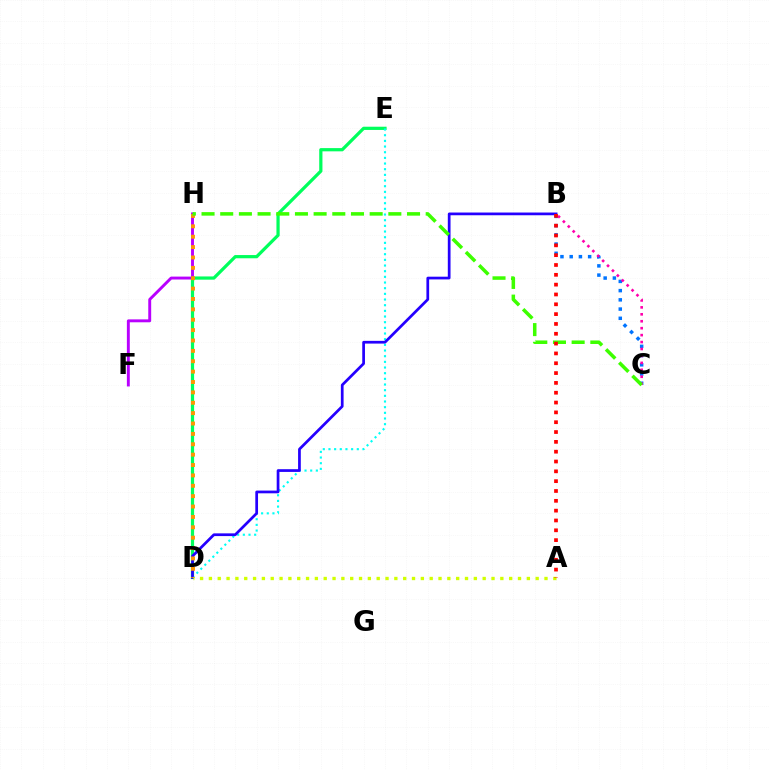{('F', 'H'): [{'color': '#b900ff', 'line_style': 'solid', 'thickness': 2.1}], ('D', 'E'): [{'color': '#00ff5c', 'line_style': 'solid', 'thickness': 2.32}, {'color': '#00fff6', 'line_style': 'dotted', 'thickness': 1.54}], ('B', 'D'): [{'color': '#2500ff', 'line_style': 'solid', 'thickness': 1.96}], ('B', 'C'): [{'color': '#0074ff', 'line_style': 'dotted', 'thickness': 2.51}, {'color': '#ff00ac', 'line_style': 'dotted', 'thickness': 1.89}], ('D', 'H'): [{'color': '#ff9400', 'line_style': 'dotted', 'thickness': 2.82}], ('A', 'D'): [{'color': '#d1ff00', 'line_style': 'dotted', 'thickness': 2.4}], ('C', 'H'): [{'color': '#3dff00', 'line_style': 'dashed', 'thickness': 2.54}], ('A', 'B'): [{'color': '#ff0000', 'line_style': 'dotted', 'thickness': 2.67}]}